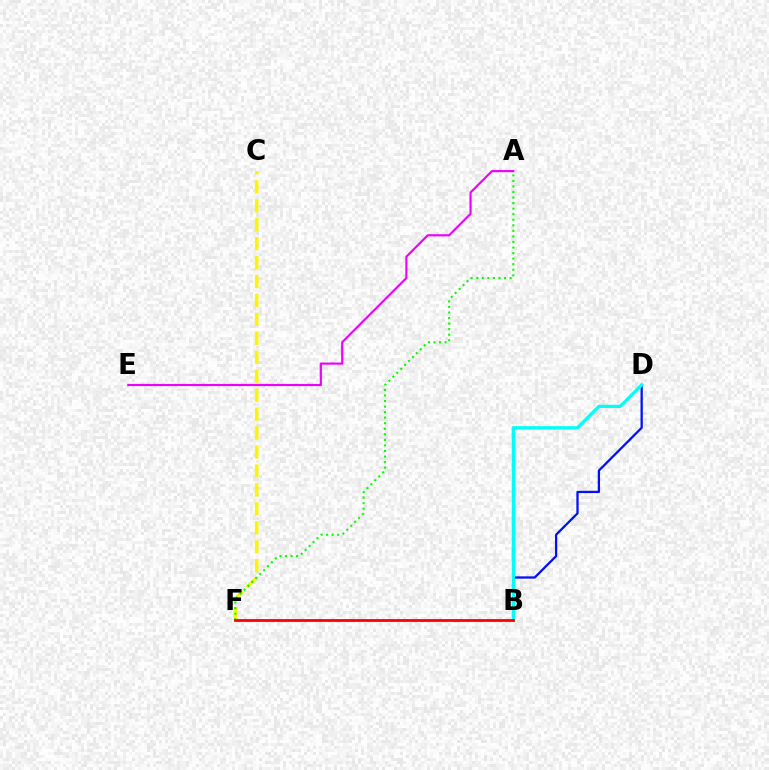{('C', 'F'): [{'color': '#fcf500', 'line_style': 'dashed', 'thickness': 2.57}], ('B', 'D'): [{'color': '#0010ff', 'line_style': 'solid', 'thickness': 1.63}, {'color': '#00fff6', 'line_style': 'solid', 'thickness': 2.33}], ('A', 'E'): [{'color': '#ee00ff', 'line_style': 'solid', 'thickness': 1.56}], ('A', 'F'): [{'color': '#08ff00', 'line_style': 'dotted', 'thickness': 1.51}], ('B', 'F'): [{'color': '#ff0000', 'line_style': 'solid', 'thickness': 2.01}]}